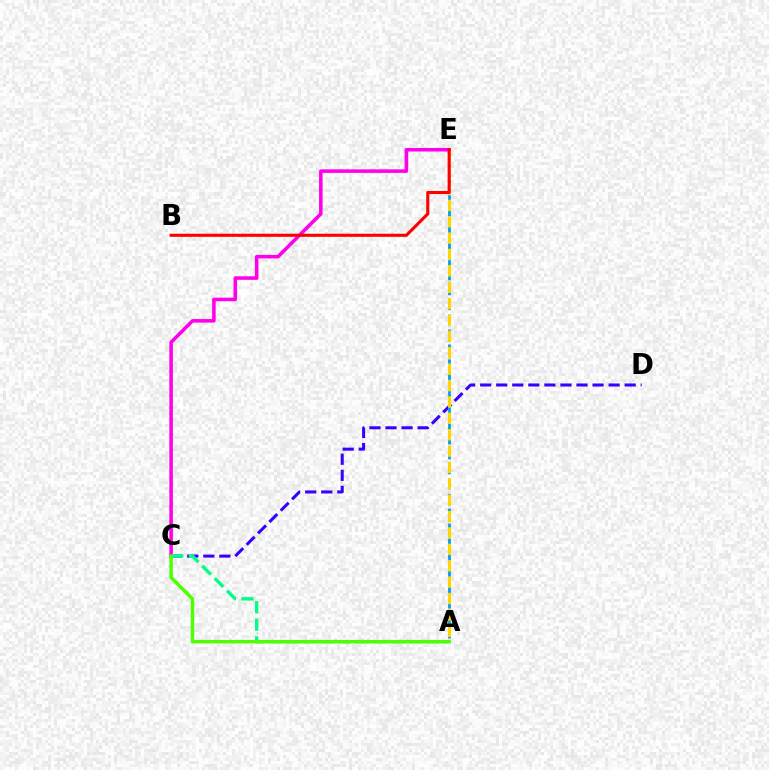{('C', 'D'): [{'color': '#3700ff', 'line_style': 'dashed', 'thickness': 2.18}], ('C', 'E'): [{'color': '#ff00ed', 'line_style': 'solid', 'thickness': 2.55}], ('A', 'C'): [{'color': '#00ff86', 'line_style': 'dashed', 'thickness': 2.39}, {'color': '#4fff00', 'line_style': 'solid', 'thickness': 2.49}], ('A', 'E'): [{'color': '#009eff', 'line_style': 'dashed', 'thickness': 2.03}, {'color': '#ffd500', 'line_style': 'dashed', 'thickness': 2.23}], ('B', 'E'): [{'color': '#ff0000', 'line_style': 'solid', 'thickness': 2.23}]}